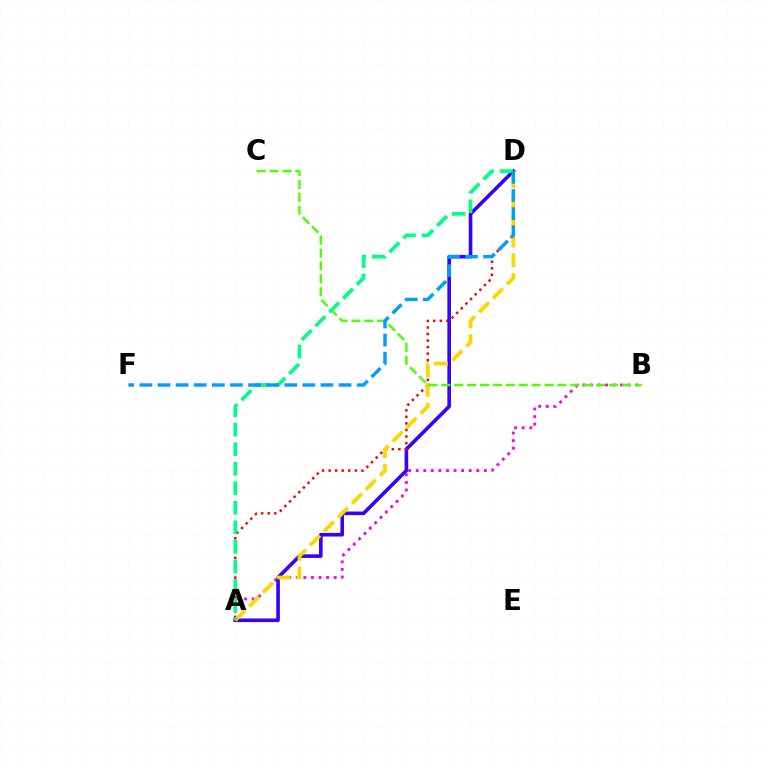{('A', 'B'): [{'color': '#ff00ed', 'line_style': 'dotted', 'thickness': 2.06}], ('A', 'D'): [{'color': '#3700ff', 'line_style': 'solid', 'thickness': 2.6}, {'color': '#ff0000', 'line_style': 'dotted', 'thickness': 1.78}, {'color': '#ffd500', 'line_style': 'dashed', 'thickness': 2.68}, {'color': '#00ff86', 'line_style': 'dashed', 'thickness': 2.65}], ('B', 'C'): [{'color': '#4fff00', 'line_style': 'dashed', 'thickness': 1.75}], ('D', 'F'): [{'color': '#009eff', 'line_style': 'dashed', 'thickness': 2.46}]}